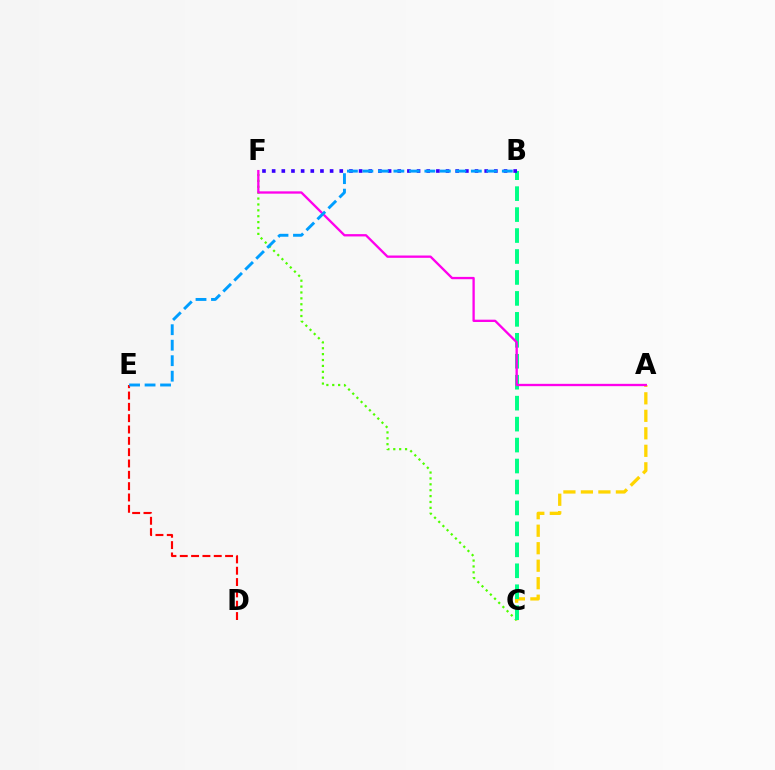{('A', 'C'): [{'color': '#ffd500', 'line_style': 'dashed', 'thickness': 2.38}], ('C', 'F'): [{'color': '#4fff00', 'line_style': 'dotted', 'thickness': 1.6}], ('B', 'C'): [{'color': '#00ff86', 'line_style': 'dashed', 'thickness': 2.85}], ('A', 'F'): [{'color': '#ff00ed', 'line_style': 'solid', 'thickness': 1.67}], ('D', 'E'): [{'color': '#ff0000', 'line_style': 'dashed', 'thickness': 1.54}], ('B', 'F'): [{'color': '#3700ff', 'line_style': 'dotted', 'thickness': 2.62}], ('B', 'E'): [{'color': '#009eff', 'line_style': 'dashed', 'thickness': 2.1}]}